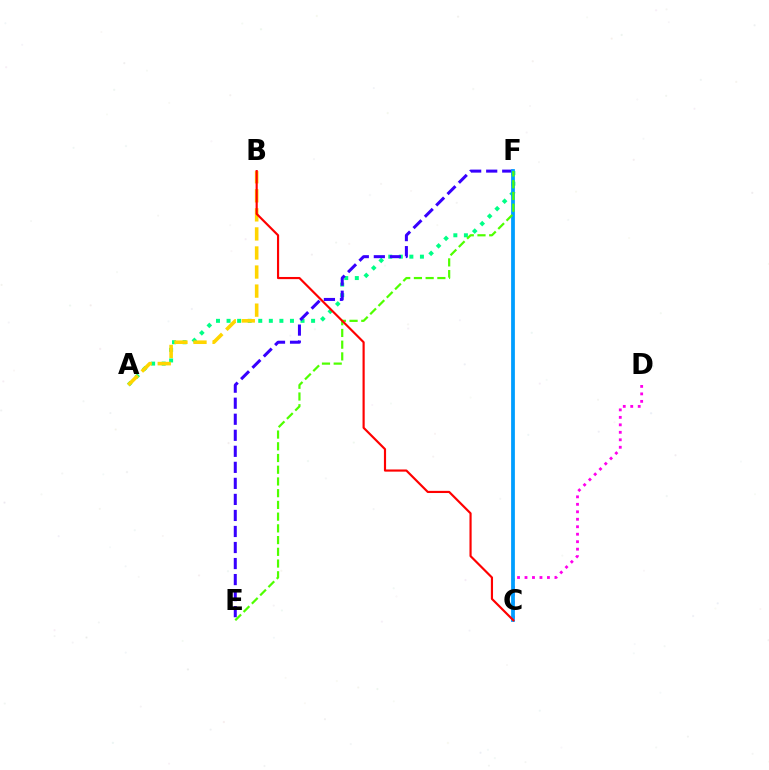{('A', 'F'): [{'color': '#00ff86', 'line_style': 'dotted', 'thickness': 2.87}], ('C', 'D'): [{'color': '#ff00ed', 'line_style': 'dotted', 'thickness': 2.03}], ('E', 'F'): [{'color': '#3700ff', 'line_style': 'dashed', 'thickness': 2.18}, {'color': '#4fff00', 'line_style': 'dashed', 'thickness': 1.59}], ('C', 'F'): [{'color': '#009eff', 'line_style': 'solid', 'thickness': 2.72}], ('A', 'B'): [{'color': '#ffd500', 'line_style': 'dashed', 'thickness': 2.59}], ('B', 'C'): [{'color': '#ff0000', 'line_style': 'solid', 'thickness': 1.56}]}